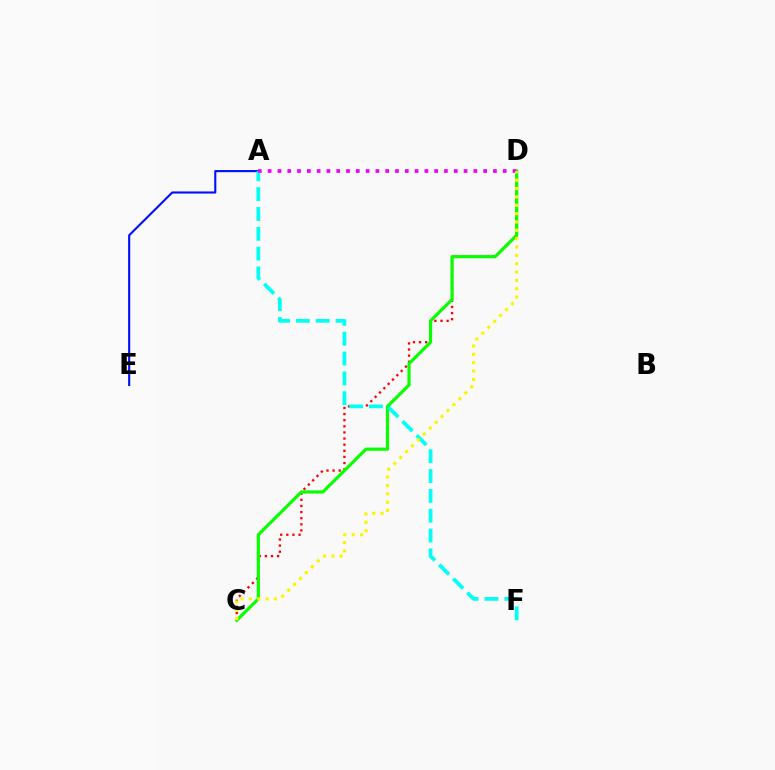{('C', 'D'): [{'color': '#ff0000', 'line_style': 'dotted', 'thickness': 1.66}, {'color': '#08ff00', 'line_style': 'solid', 'thickness': 2.28}, {'color': '#fcf500', 'line_style': 'dotted', 'thickness': 2.27}], ('A', 'E'): [{'color': '#0010ff', 'line_style': 'solid', 'thickness': 1.52}], ('A', 'F'): [{'color': '#00fff6', 'line_style': 'dashed', 'thickness': 2.69}], ('A', 'D'): [{'color': '#ee00ff', 'line_style': 'dotted', 'thickness': 2.66}]}